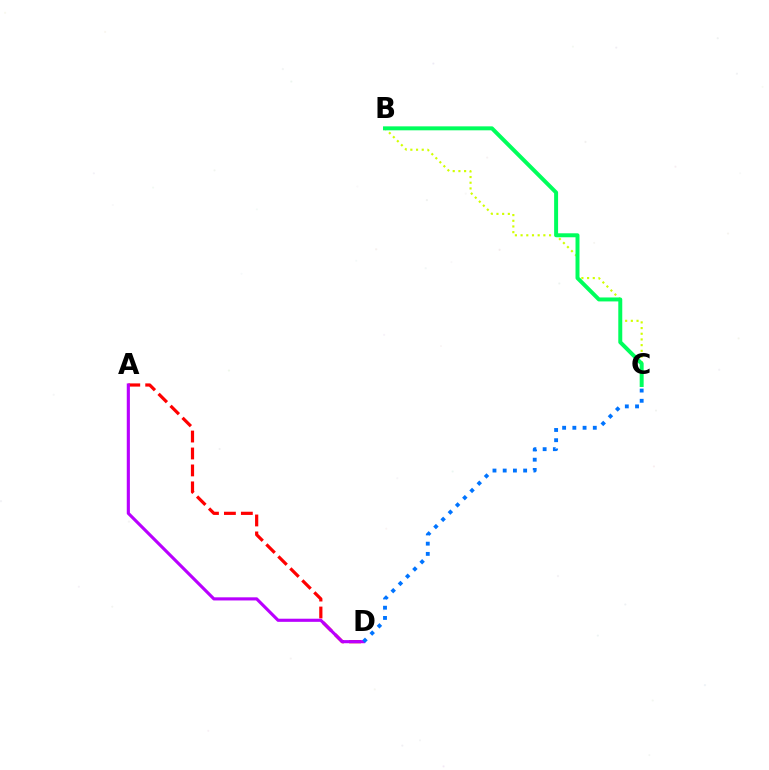{('A', 'D'): [{'color': '#ff0000', 'line_style': 'dashed', 'thickness': 2.3}, {'color': '#b900ff', 'line_style': 'solid', 'thickness': 2.25}], ('B', 'C'): [{'color': '#d1ff00', 'line_style': 'dotted', 'thickness': 1.55}, {'color': '#00ff5c', 'line_style': 'solid', 'thickness': 2.86}], ('C', 'D'): [{'color': '#0074ff', 'line_style': 'dotted', 'thickness': 2.78}]}